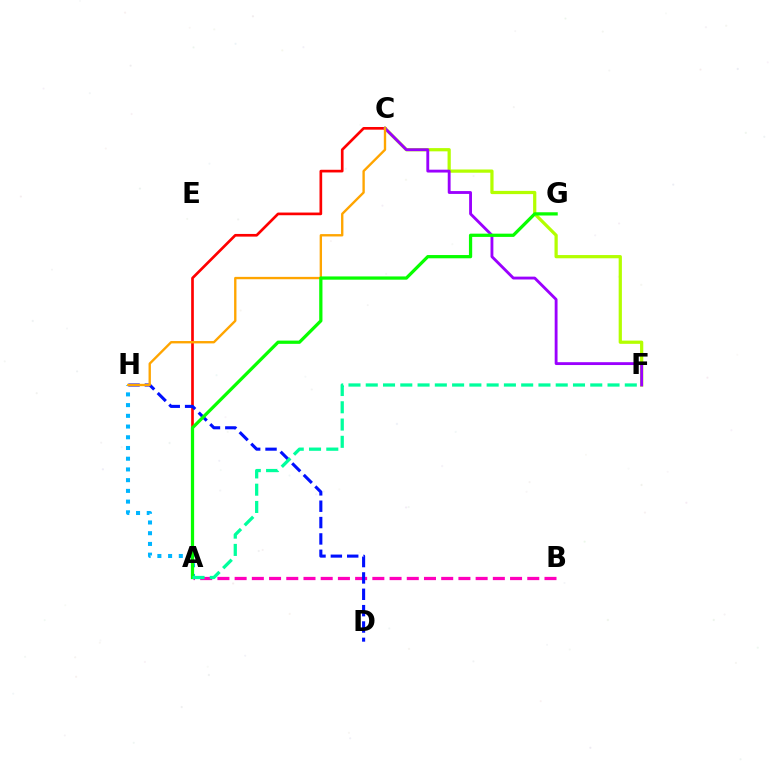{('C', 'F'): [{'color': '#b3ff00', 'line_style': 'solid', 'thickness': 2.33}, {'color': '#9b00ff', 'line_style': 'solid', 'thickness': 2.05}], ('A', 'C'): [{'color': '#ff0000', 'line_style': 'solid', 'thickness': 1.93}], ('A', 'B'): [{'color': '#ff00bd', 'line_style': 'dashed', 'thickness': 2.34}], ('A', 'H'): [{'color': '#00b5ff', 'line_style': 'dotted', 'thickness': 2.91}], ('D', 'H'): [{'color': '#0010ff', 'line_style': 'dashed', 'thickness': 2.22}], ('C', 'H'): [{'color': '#ffa500', 'line_style': 'solid', 'thickness': 1.7}], ('A', 'G'): [{'color': '#08ff00', 'line_style': 'solid', 'thickness': 2.34}], ('A', 'F'): [{'color': '#00ff9d', 'line_style': 'dashed', 'thickness': 2.35}]}